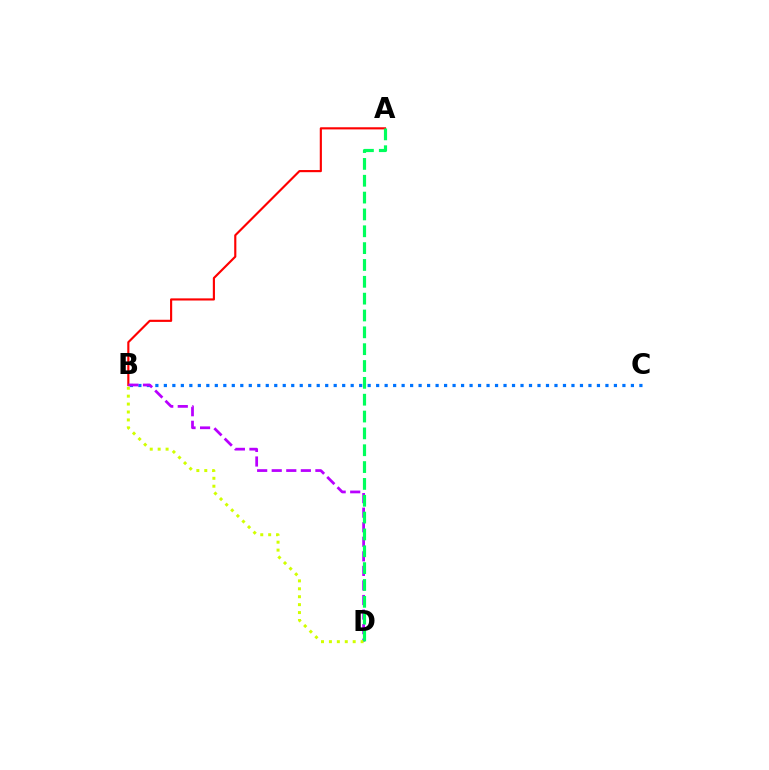{('B', 'C'): [{'color': '#0074ff', 'line_style': 'dotted', 'thickness': 2.31}], ('A', 'B'): [{'color': '#ff0000', 'line_style': 'solid', 'thickness': 1.54}], ('B', 'D'): [{'color': '#b900ff', 'line_style': 'dashed', 'thickness': 1.98}, {'color': '#d1ff00', 'line_style': 'dotted', 'thickness': 2.15}], ('A', 'D'): [{'color': '#00ff5c', 'line_style': 'dashed', 'thickness': 2.29}]}